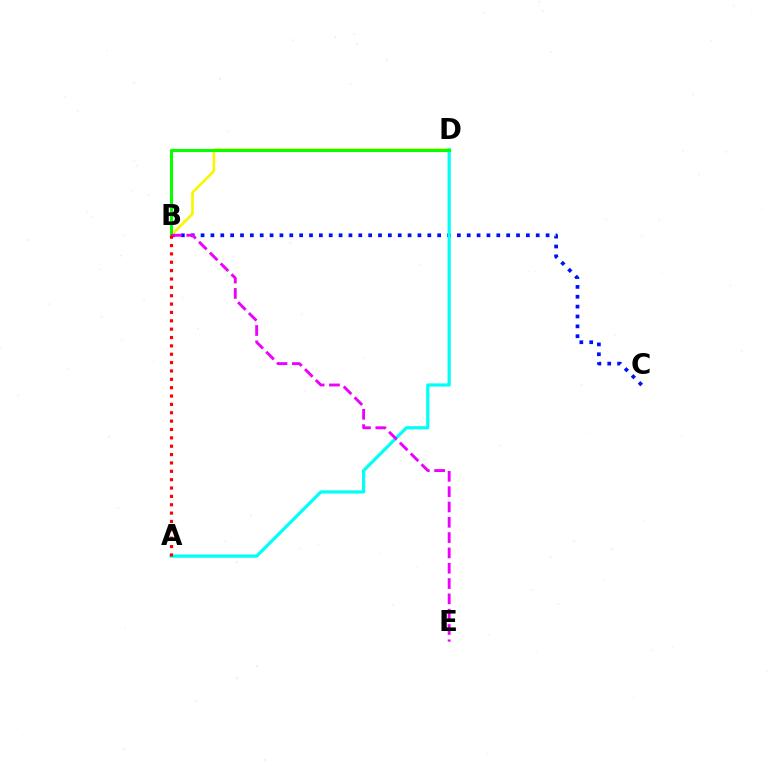{('B', 'C'): [{'color': '#0010ff', 'line_style': 'dotted', 'thickness': 2.68}], ('B', 'D'): [{'color': '#fcf500', 'line_style': 'solid', 'thickness': 1.91}, {'color': '#08ff00', 'line_style': 'solid', 'thickness': 2.21}], ('A', 'D'): [{'color': '#00fff6', 'line_style': 'solid', 'thickness': 2.31}], ('B', 'E'): [{'color': '#ee00ff', 'line_style': 'dashed', 'thickness': 2.08}], ('A', 'B'): [{'color': '#ff0000', 'line_style': 'dotted', 'thickness': 2.27}]}